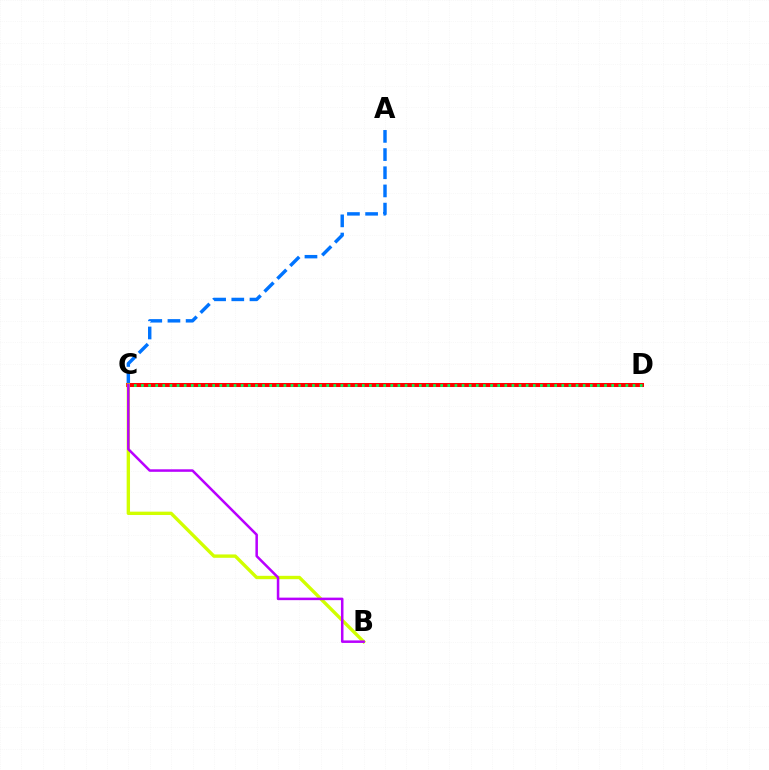{('A', 'C'): [{'color': '#0074ff', 'line_style': 'dashed', 'thickness': 2.47}], ('C', 'D'): [{'color': '#ff0000', 'line_style': 'solid', 'thickness': 2.89}, {'color': '#00ff5c', 'line_style': 'dotted', 'thickness': 1.94}], ('B', 'C'): [{'color': '#d1ff00', 'line_style': 'solid', 'thickness': 2.42}, {'color': '#b900ff', 'line_style': 'solid', 'thickness': 1.81}]}